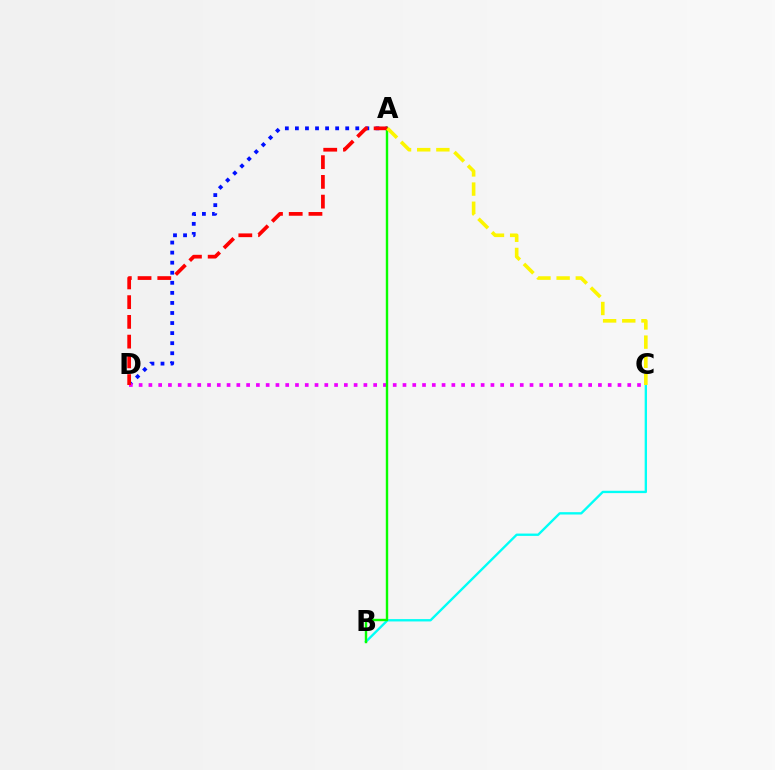{('B', 'C'): [{'color': '#00fff6', 'line_style': 'solid', 'thickness': 1.69}], ('A', 'D'): [{'color': '#0010ff', 'line_style': 'dotted', 'thickness': 2.73}, {'color': '#ff0000', 'line_style': 'dashed', 'thickness': 2.68}], ('C', 'D'): [{'color': '#ee00ff', 'line_style': 'dotted', 'thickness': 2.66}], ('A', 'B'): [{'color': '#08ff00', 'line_style': 'solid', 'thickness': 1.73}], ('A', 'C'): [{'color': '#fcf500', 'line_style': 'dashed', 'thickness': 2.6}]}